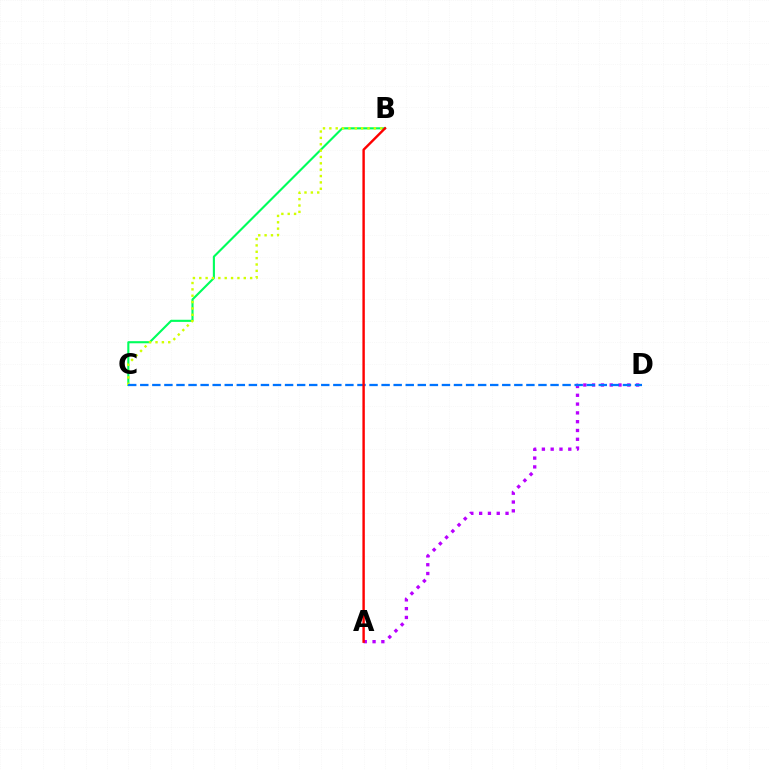{('B', 'C'): [{'color': '#00ff5c', 'line_style': 'solid', 'thickness': 1.53}, {'color': '#d1ff00', 'line_style': 'dotted', 'thickness': 1.73}], ('A', 'D'): [{'color': '#b900ff', 'line_style': 'dotted', 'thickness': 2.39}], ('C', 'D'): [{'color': '#0074ff', 'line_style': 'dashed', 'thickness': 1.64}], ('A', 'B'): [{'color': '#ff0000', 'line_style': 'solid', 'thickness': 1.74}]}